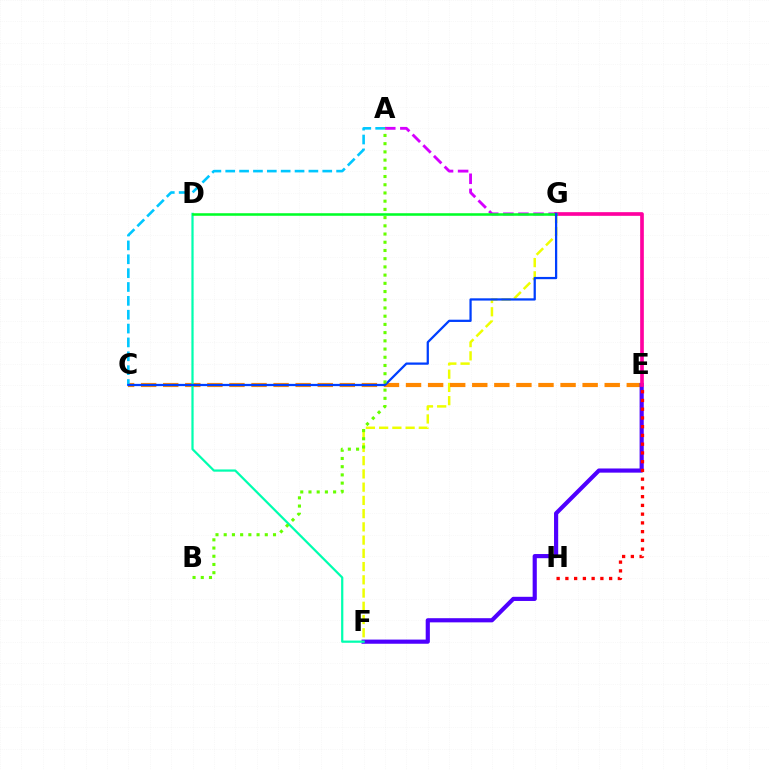{('F', 'G'): [{'color': '#eeff00', 'line_style': 'dashed', 'thickness': 1.8}], ('C', 'E'): [{'color': '#ff8800', 'line_style': 'dashed', 'thickness': 3.0}], ('A', 'C'): [{'color': '#00c7ff', 'line_style': 'dashed', 'thickness': 1.88}], ('E', 'F'): [{'color': '#4f00ff', 'line_style': 'solid', 'thickness': 2.99}], ('D', 'F'): [{'color': '#00ffaf', 'line_style': 'solid', 'thickness': 1.6}], ('A', 'G'): [{'color': '#d600ff', 'line_style': 'dashed', 'thickness': 2.05}], ('E', 'G'): [{'color': '#ff00a0', 'line_style': 'solid', 'thickness': 2.64}], ('D', 'G'): [{'color': '#00ff27', 'line_style': 'solid', 'thickness': 1.83}], ('C', 'G'): [{'color': '#003fff', 'line_style': 'solid', 'thickness': 1.62}], ('E', 'H'): [{'color': '#ff0000', 'line_style': 'dotted', 'thickness': 2.38}], ('A', 'B'): [{'color': '#66ff00', 'line_style': 'dotted', 'thickness': 2.23}]}